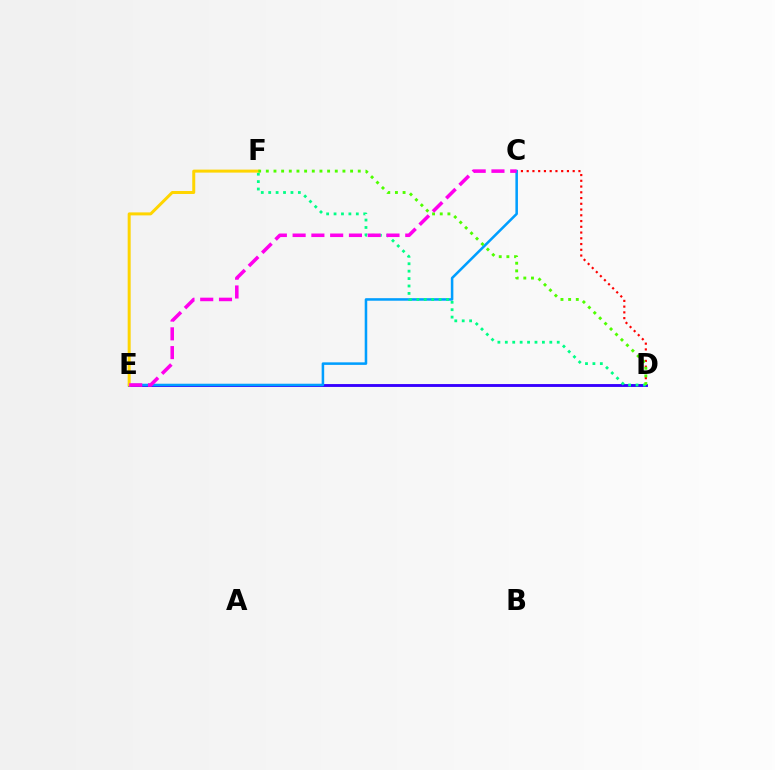{('C', 'D'): [{'color': '#ff0000', 'line_style': 'dotted', 'thickness': 1.56}], ('D', 'E'): [{'color': '#3700ff', 'line_style': 'solid', 'thickness': 2.07}], ('C', 'E'): [{'color': '#009eff', 'line_style': 'solid', 'thickness': 1.83}, {'color': '#ff00ed', 'line_style': 'dashed', 'thickness': 2.55}], ('D', 'F'): [{'color': '#00ff86', 'line_style': 'dotted', 'thickness': 2.02}, {'color': '#4fff00', 'line_style': 'dotted', 'thickness': 2.08}], ('E', 'F'): [{'color': '#ffd500', 'line_style': 'solid', 'thickness': 2.16}]}